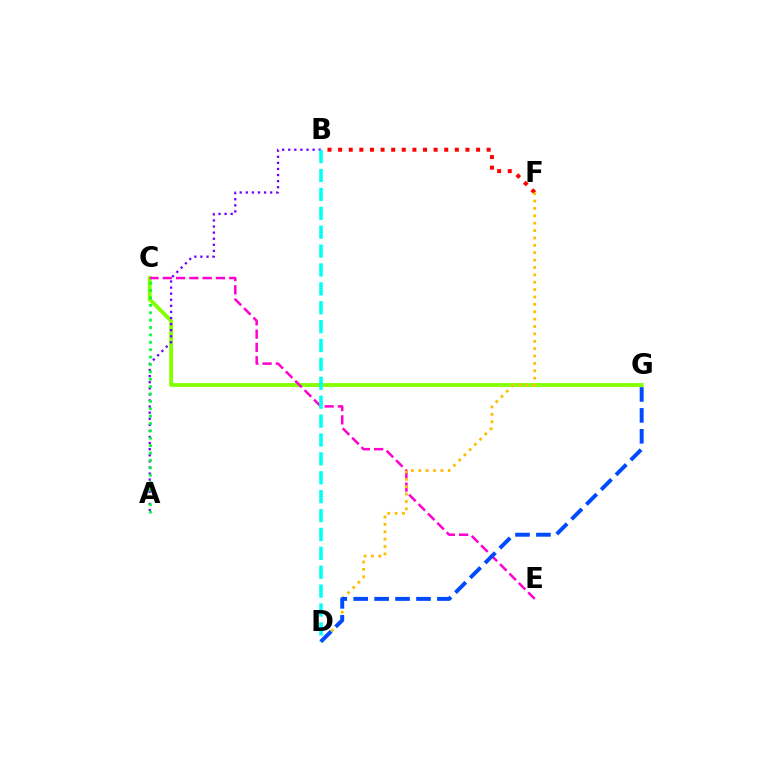{('B', 'F'): [{'color': '#ff0000', 'line_style': 'dotted', 'thickness': 2.88}], ('C', 'G'): [{'color': '#84ff00', 'line_style': 'solid', 'thickness': 2.76}], ('A', 'B'): [{'color': '#7200ff', 'line_style': 'dotted', 'thickness': 1.65}], ('A', 'C'): [{'color': '#00ff39', 'line_style': 'dotted', 'thickness': 2.01}], ('C', 'E'): [{'color': '#ff00cf', 'line_style': 'dashed', 'thickness': 1.81}], ('D', 'F'): [{'color': '#ffbd00', 'line_style': 'dotted', 'thickness': 2.01}], ('B', 'D'): [{'color': '#00fff6', 'line_style': 'dashed', 'thickness': 2.57}], ('D', 'G'): [{'color': '#004bff', 'line_style': 'dashed', 'thickness': 2.84}]}